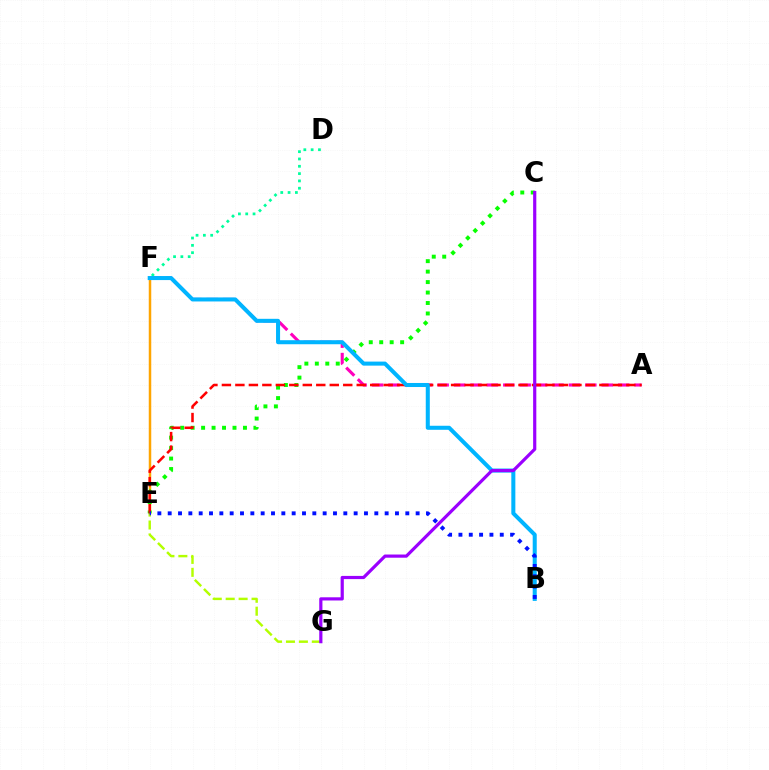{('D', 'F'): [{'color': '#00ff9d', 'line_style': 'dotted', 'thickness': 1.99}], ('E', 'F'): [{'color': '#ffa500', 'line_style': 'solid', 'thickness': 1.79}], ('E', 'G'): [{'color': '#b3ff00', 'line_style': 'dashed', 'thickness': 1.76}], ('A', 'F'): [{'color': '#ff00bd', 'line_style': 'dashed', 'thickness': 2.23}], ('C', 'E'): [{'color': '#08ff00', 'line_style': 'dotted', 'thickness': 2.84}], ('A', 'E'): [{'color': '#ff0000', 'line_style': 'dashed', 'thickness': 1.83}], ('B', 'F'): [{'color': '#00b5ff', 'line_style': 'solid', 'thickness': 2.91}], ('C', 'G'): [{'color': '#9b00ff', 'line_style': 'solid', 'thickness': 2.29}], ('B', 'E'): [{'color': '#0010ff', 'line_style': 'dotted', 'thickness': 2.81}]}